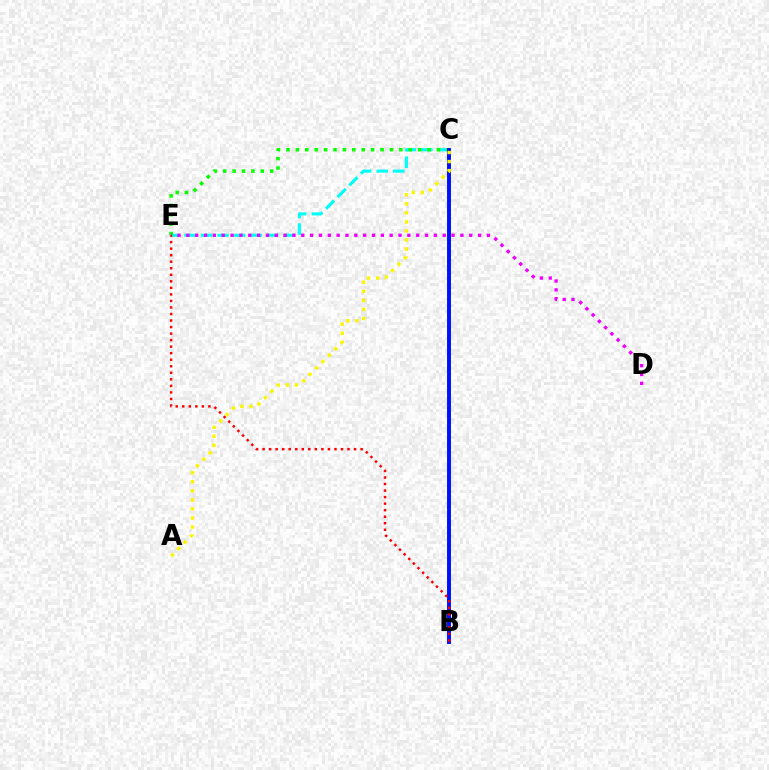{('C', 'E'): [{'color': '#00fff6', 'line_style': 'dashed', 'thickness': 2.24}, {'color': '#08ff00', 'line_style': 'dotted', 'thickness': 2.56}], ('B', 'C'): [{'color': '#0010ff', 'line_style': 'solid', 'thickness': 2.83}], ('D', 'E'): [{'color': '#ee00ff', 'line_style': 'dotted', 'thickness': 2.4}], ('A', 'C'): [{'color': '#fcf500', 'line_style': 'dotted', 'thickness': 2.46}], ('B', 'E'): [{'color': '#ff0000', 'line_style': 'dotted', 'thickness': 1.78}]}